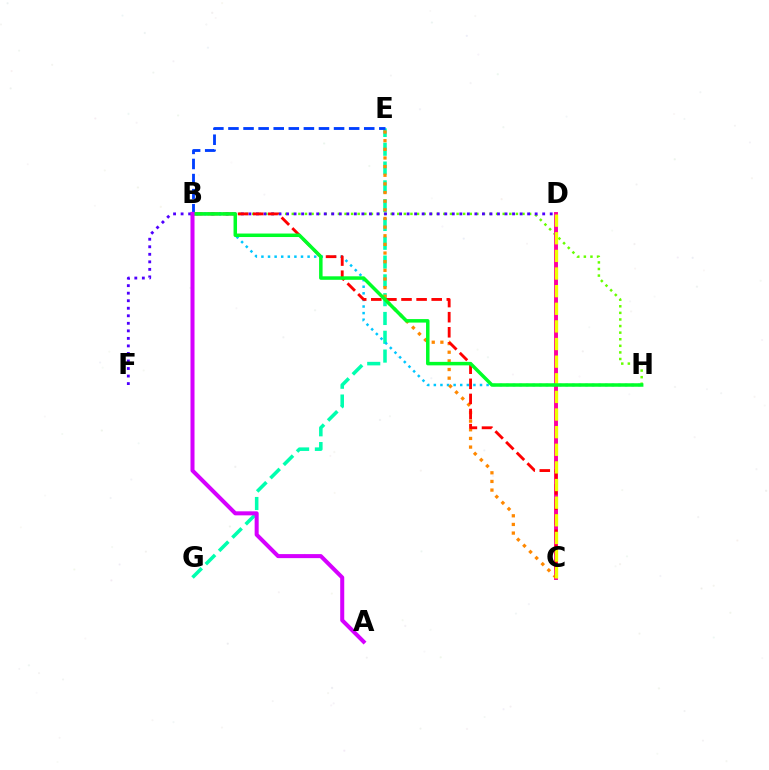{('B', 'H'): [{'color': '#66ff00', 'line_style': 'dotted', 'thickness': 1.79}, {'color': '#00c7ff', 'line_style': 'dotted', 'thickness': 1.79}, {'color': '#00ff27', 'line_style': 'solid', 'thickness': 2.52}], ('E', 'G'): [{'color': '#00ffaf', 'line_style': 'dashed', 'thickness': 2.55}], ('B', 'E'): [{'color': '#003fff', 'line_style': 'dashed', 'thickness': 2.05}], ('C', 'D'): [{'color': '#ff00a0', 'line_style': 'solid', 'thickness': 2.82}, {'color': '#eeff00', 'line_style': 'dashed', 'thickness': 2.39}], ('C', 'E'): [{'color': '#ff8800', 'line_style': 'dotted', 'thickness': 2.35}], ('D', 'F'): [{'color': '#4f00ff', 'line_style': 'dotted', 'thickness': 2.05}], ('B', 'C'): [{'color': '#ff0000', 'line_style': 'dashed', 'thickness': 2.05}], ('A', 'B'): [{'color': '#d600ff', 'line_style': 'solid', 'thickness': 2.9}]}